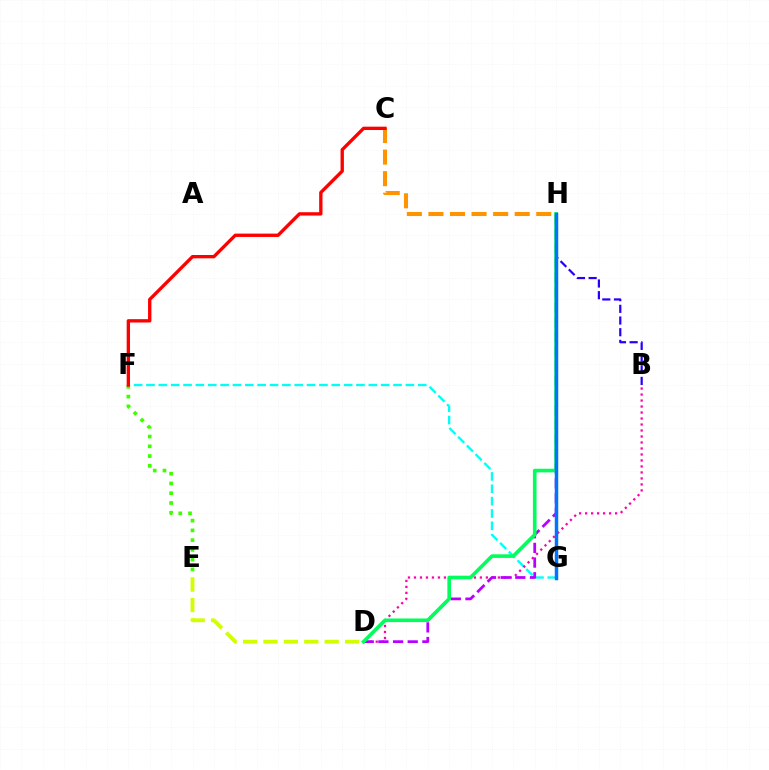{('F', 'G'): [{'color': '#00fff6', 'line_style': 'dashed', 'thickness': 1.68}], ('B', 'D'): [{'color': '#ff00ac', 'line_style': 'dotted', 'thickness': 1.63}], ('C', 'H'): [{'color': '#ff9400', 'line_style': 'dashed', 'thickness': 2.93}], ('E', 'F'): [{'color': '#3dff00', 'line_style': 'dotted', 'thickness': 2.65}], ('D', 'H'): [{'color': '#b900ff', 'line_style': 'dashed', 'thickness': 1.99}, {'color': '#00ff5c', 'line_style': 'solid', 'thickness': 2.61}], ('B', 'H'): [{'color': '#2500ff', 'line_style': 'dashed', 'thickness': 1.59}], ('C', 'F'): [{'color': '#ff0000', 'line_style': 'solid', 'thickness': 2.41}], ('D', 'E'): [{'color': '#d1ff00', 'line_style': 'dashed', 'thickness': 2.77}], ('G', 'H'): [{'color': '#0074ff', 'line_style': 'solid', 'thickness': 2.51}]}